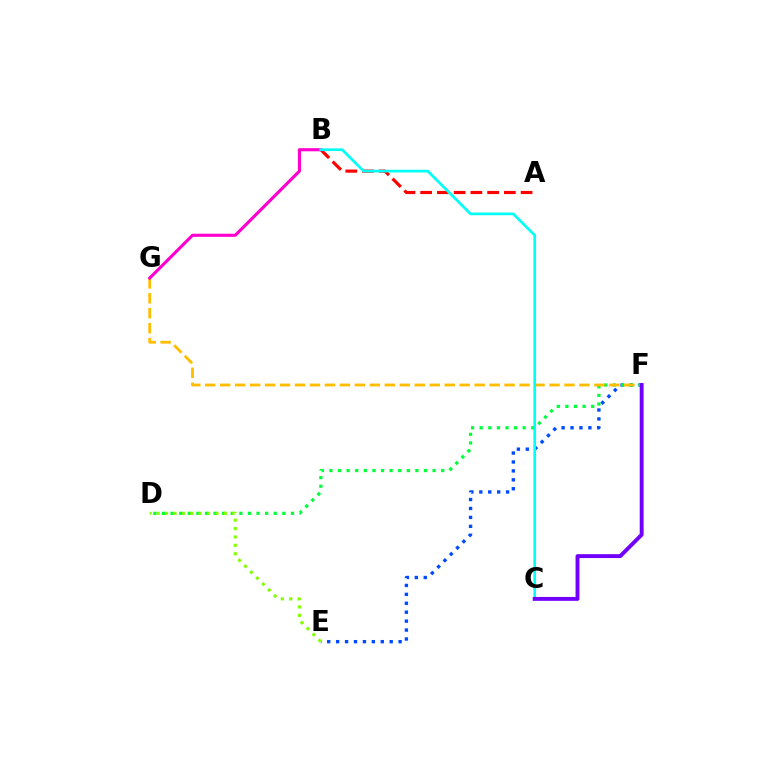{('A', 'B'): [{'color': '#ff0000', 'line_style': 'dashed', 'thickness': 2.27}], ('E', 'F'): [{'color': '#004bff', 'line_style': 'dotted', 'thickness': 2.43}], ('D', 'F'): [{'color': '#00ff39', 'line_style': 'dotted', 'thickness': 2.34}], ('F', 'G'): [{'color': '#ffbd00', 'line_style': 'dashed', 'thickness': 2.03}], ('B', 'G'): [{'color': '#ff00cf', 'line_style': 'solid', 'thickness': 2.25}], ('D', 'E'): [{'color': '#84ff00', 'line_style': 'dotted', 'thickness': 2.28}], ('B', 'C'): [{'color': '#00fff6', 'line_style': 'solid', 'thickness': 1.94}], ('C', 'F'): [{'color': '#7200ff', 'line_style': 'solid', 'thickness': 2.81}]}